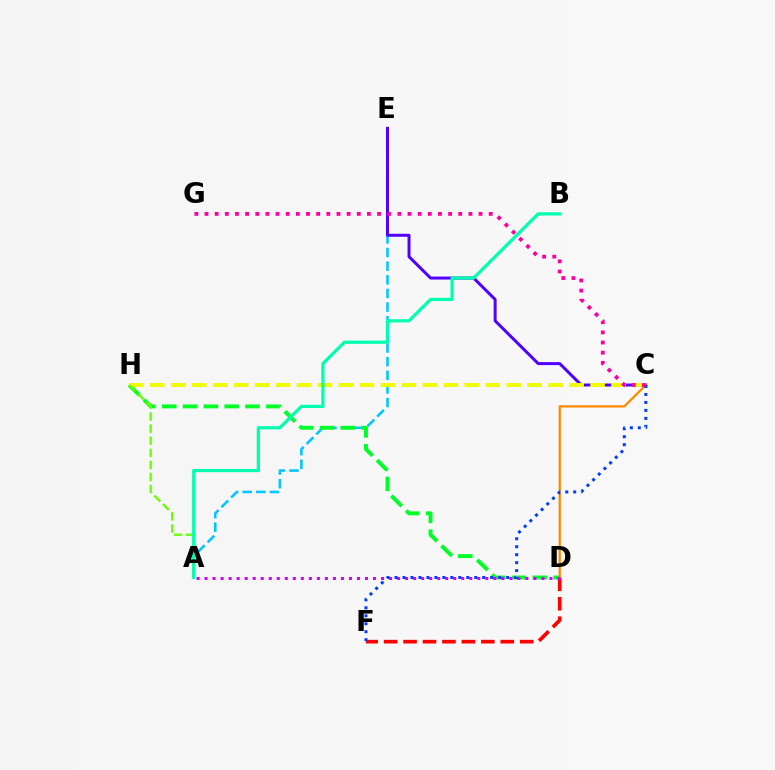{('A', 'E'): [{'color': '#00c7ff', 'line_style': 'dashed', 'thickness': 1.85}], ('D', 'H'): [{'color': '#00ff27', 'line_style': 'dashed', 'thickness': 2.83}], ('C', 'E'): [{'color': '#4f00ff', 'line_style': 'solid', 'thickness': 2.15}], ('C', 'H'): [{'color': '#eeff00', 'line_style': 'dashed', 'thickness': 2.85}], ('D', 'F'): [{'color': '#ff0000', 'line_style': 'dashed', 'thickness': 2.64}], ('C', 'D'): [{'color': '#ff8800', 'line_style': 'solid', 'thickness': 1.62}], ('A', 'D'): [{'color': '#d600ff', 'line_style': 'dotted', 'thickness': 2.18}], ('A', 'H'): [{'color': '#66ff00', 'line_style': 'dashed', 'thickness': 1.64}], ('C', 'F'): [{'color': '#003fff', 'line_style': 'dotted', 'thickness': 2.17}], ('A', 'B'): [{'color': '#00ffaf', 'line_style': 'solid', 'thickness': 2.32}], ('C', 'G'): [{'color': '#ff00a0', 'line_style': 'dotted', 'thickness': 2.76}]}